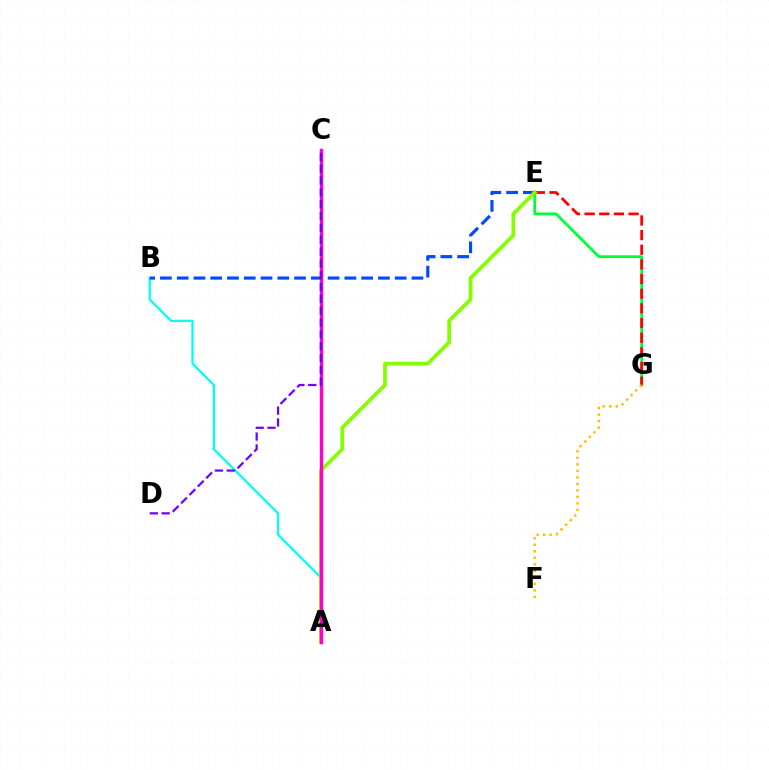{('A', 'B'): [{'color': '#00fff6', 'line_style': 'solid', 'thickness': 1.63}], ('E', 'G'): [{'color': '#00ff39', 'line_style': 'solid', 'thickness': 2.02}, {'color': '#ff0000', 'line_style': 'dashed', 'thickness': 1.99}], ('B', 'E'): [{'color': '#004bff', 'line_style': 'dashed', 'thickness': 2.28}], ('A', 'E'): [{'color': '#84ff00', 'line_style': 'solid', 'thickness': 2.7}], ('A', 'C'): [{'color': '#ff00cf', 'line_style': 'solid', 'thickness': 2.47}], ('F', 'G'): [{'color': '#ffbd00', 'line_style': 'dotted', 'thickness': 1.77}], ('C', 'D'): [{'color': '#7200ff', 'line_style': 'dashed', 'thickness': 1.61}]}